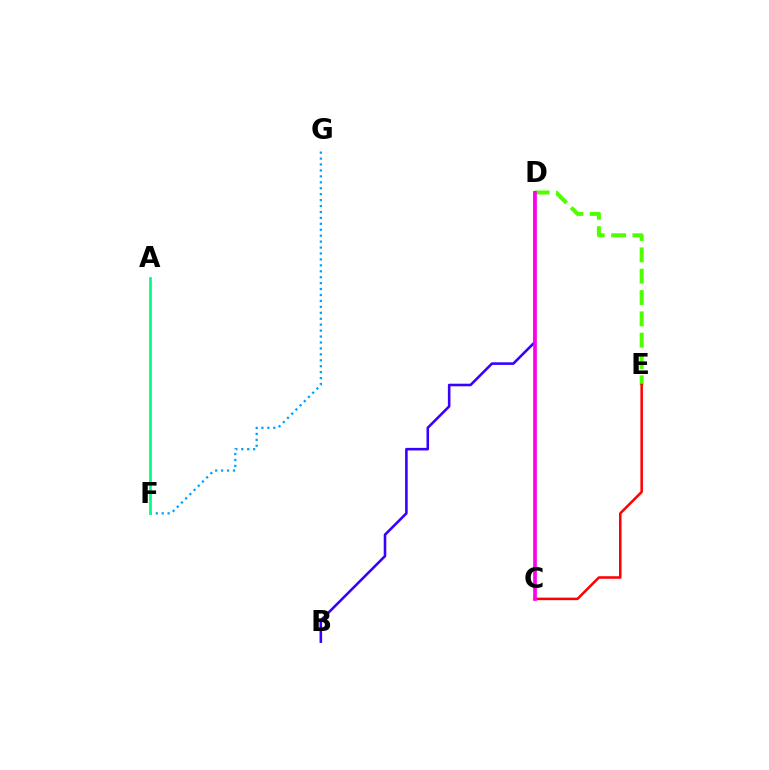{('D', 'E'): [{'color': '#4fff00', 'line_style': 'dashed', 'thickness': 2.9}], ('C', 'E'): [{'color': '#ff0000', 'line_style': 'solid', 'thickness': 1.82}], ('F', 'G'): [{'color': '#009eff', 'line_style': 'dotted', 'thickness': 1.61}], ('C', 'D'): [{'color': '#ffd500', 'line_style': 'solid', 'thickness': 1.52}, {'color': '#ff00ed', 'line_style': 'solid', 'thickness': 2.64}], ('B', 'D'): [{'color': '#3700ff', 'line_style': 'solid', 'thickness': 1.86}], ('A', 'F'): [{'color': '#00ff86', 'line_style': 'solid', 'thickness': 1.99}]}